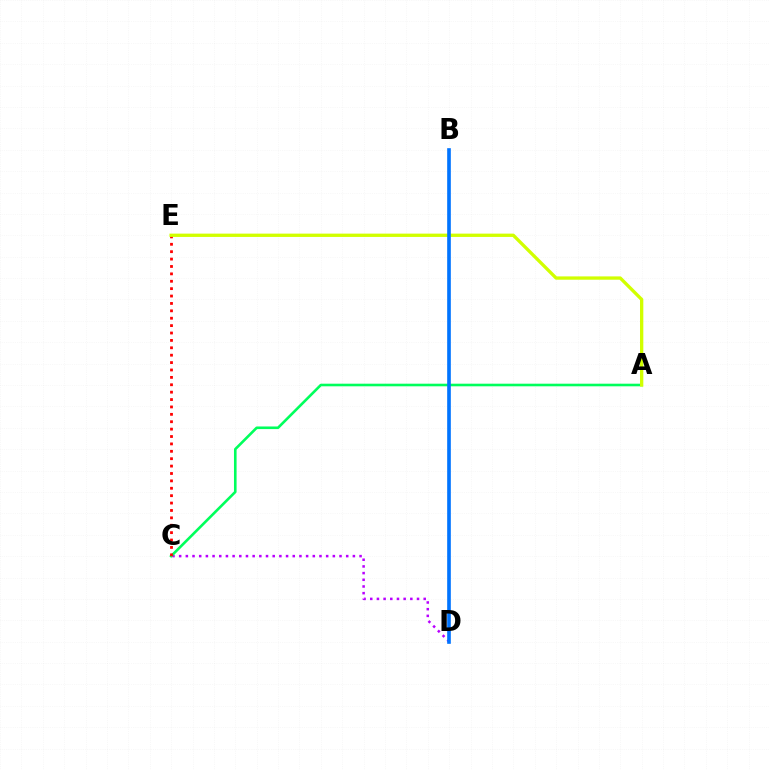{('C', 'D'): [{'color': '#b900ff', 'line_style': 'dotted', 'thickness': 1.82}], ('A', 'C'): [{'color': '#00ff5c', 'line_style': 'solid', 'thickness': 1.88}], ('C', 'E'): [{'color': '#ff0000', 'line_style': 'dotted', 'thickness': 2.01}], ('A', 'E'): [{'color': '#d1ff00', 'line_style': 'solid', 'thickness': 2.39}], ('B', 'D'): [{'color': '#0074ff', 'line_style': 'solid', 'thickness': 2.62}]}